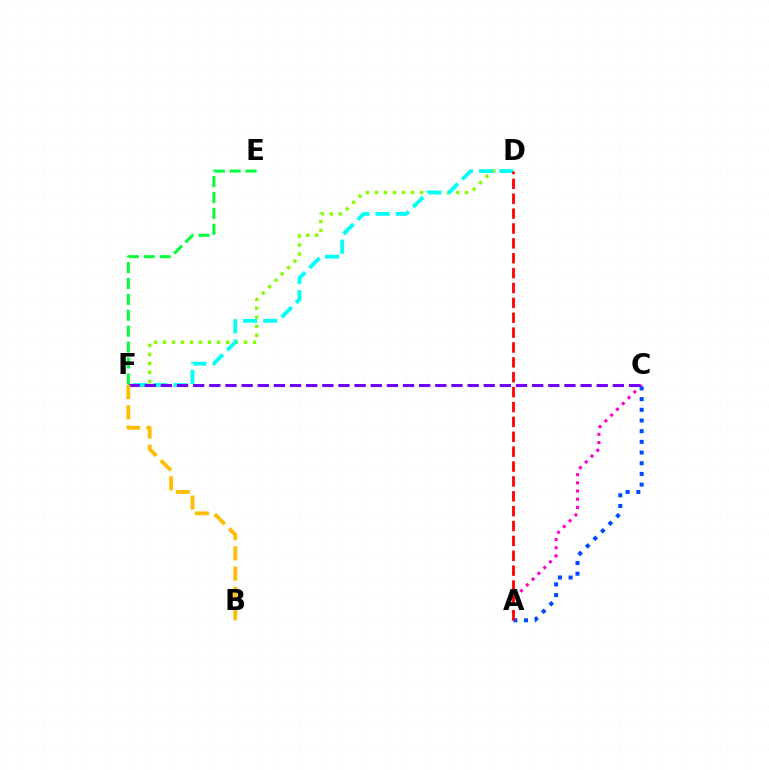{('D', 'F'): [{'color': '#84ff00', 'line_style': 'dotted', 'thickness': 2.45}, {'color': '#00fff6', 'line_style': 'dashed', 'thickness': 2.74}], ('A', 'C'): [{'color': '#ff00cf', 'line_style': 'dotted', 'thickness': 2.23}, {'color': '#004bff', 'line_style': 'dotted', 'thickness': 2.9}], ('C', 'F'): [{'color': '#7200ff', 'line_style': 'dashed', 'thickness': 2.19}], ('B', 'F'): [{'color': '#ffbd00', 'line_style': 'dashed', 'thickness': 2.75}], ('A', 'D'): [{'color': '#ff0000', 'line_style': 'dashed', 'thickness': 2.02}], ('E', 'F'): [{'color': '#00ff39', 'line_style': 'dashed', 'thickness': 2.16}]}